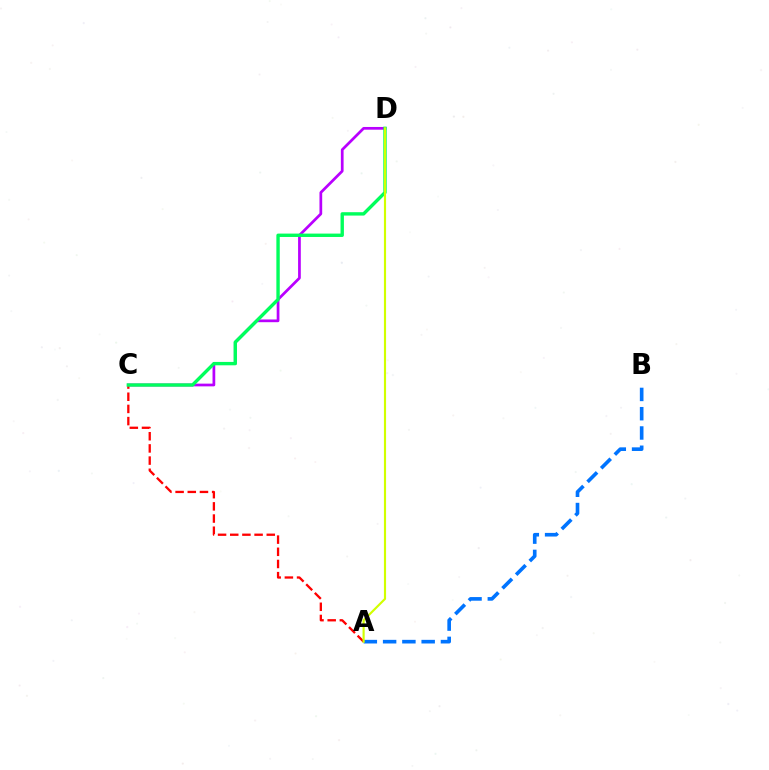{('A', 'C'): [{'color': '#ff0000', 'line_style': 'dashed', 'thickness': 1.65}], ('A', 'B'): [{'color': '#0074ff', 'line_style': 'dashed', 'thickness': 2.62}], ('C', 'D'): [{'color': '#b900ff', 'line_style': 'solid', 'thickness': 1.96}, {'color': '#00ff5c', 'line_style': 'solid', 'thickness': 2.43}], ('A', 'D'): [{'color': '#d1ff00', 'line_style': 'solid', 'thickness': 1.55}]}